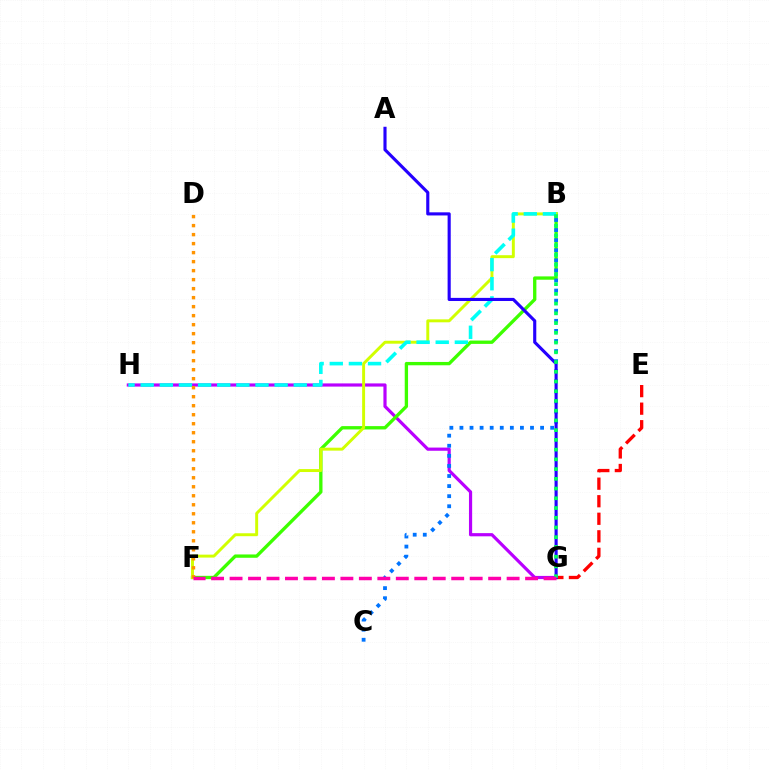{('G', 'H'): [{'color': '#b900ff', 'line_style': 'solid', 'thickness': 2.29}], ('E', 'G'): [{'color': '#ff0000', 'line_style': 'dashed', 'thickness': 2.38}], ('B', 'F'): [{'color': '#3dff00', 'line_style': 'solid', 'thickness': 2.4}, {'color': '#d1ff00', 'line_style': 'solid', 'thickness': 2.12}], ('B', 'C'): [{'color': '#0074ff', 'line_style': 'dotted', 'thickness': 2.74}], ('B', 'H'): [{'color': '#00fff6', 'line_style': 'dashed', 'thickness': 2.6}], ('A', 'G'): [{'color': '#2500ff', 'line_style': 'solid', 'thickness': 2.25}], ('B', 'G'): [{'color': '#00ff5c', 'line_style': 'dotted', 'thickness': 2.64}], ('D', 'F'): [{'color': '#ff9400', 'line_style': 'dotted', 'thickness': 2.45}], ('F', 'G'): [{'color': '#ff00ac', 'line_style': 'dashed', 'thickness': 2.51}]}